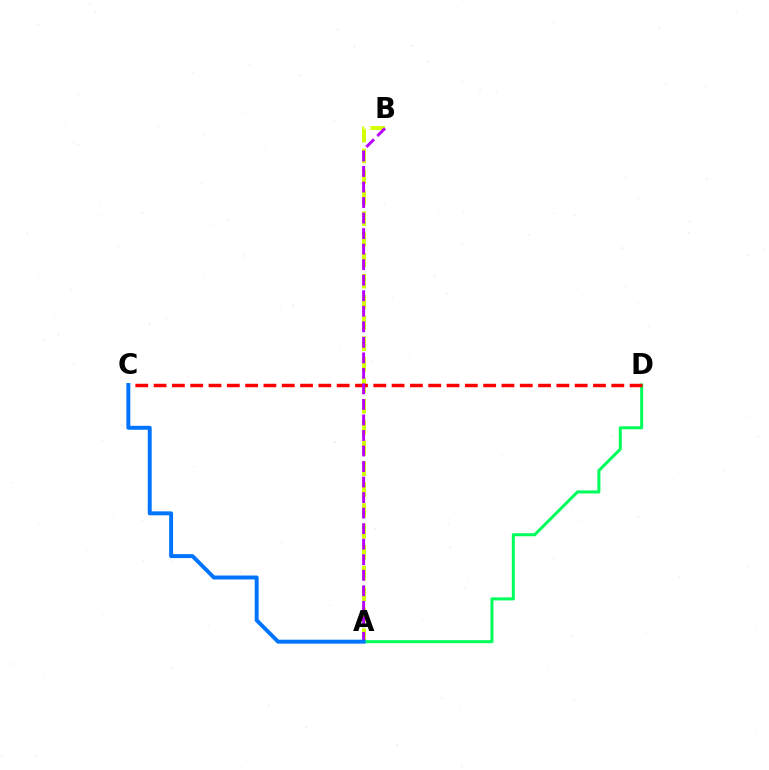{('A', 'B'): [{'color': '#d1ff00', 'line_style': 'dashed', 'thickness': 2.83}, {'color': '#b900ff', 'line_style': 'dashed', 'thickness': 2.11}], ('A', 'D'): [{'color': '#00ff5c', 'line_style': 'solid', 'thickness': 2.19}], ('C', 'D'): [{'color': '#ff0000', 'line_style': 'dashed', 'thickness': 2.49}], ('A', 'C'): [{'color': '#0074ff', 'line_style': 'solid', 'thickness': 2.84}]}